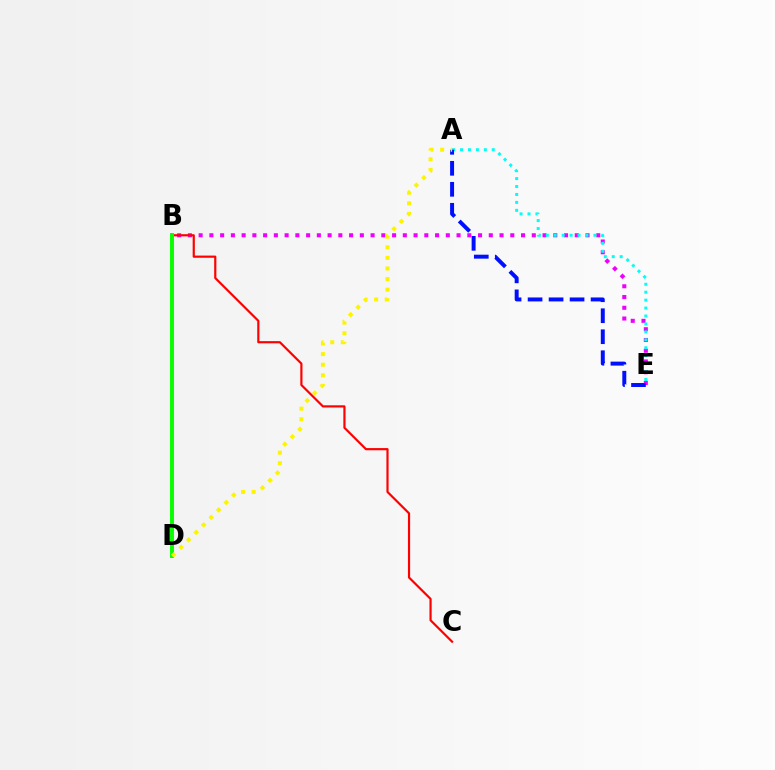{('B', 'E'): [{'color': '#ee00ff', 'line_style': 'dotted', 'thickness': 2.92}], ('A', 'E'): [{'color': '#00fff6', 'line_style': 'dotted', 'thickness': 2.16}, {'color': '#0010ff', 'line_style': 'dashed', 'thickness': 2.85}], ('B', 'C'): [{'color': '#ff0000', 'line_style': 'solid', 'thickness': 1.57}], ('B', 'D'): [{'color': '#08ff00', 'line_style': 'solid', 'thickness': 2.83}], ('A', 'D'): [{'color': '#fcf500', 'line_style': 'dotted', 'thickness': 2.88}]}